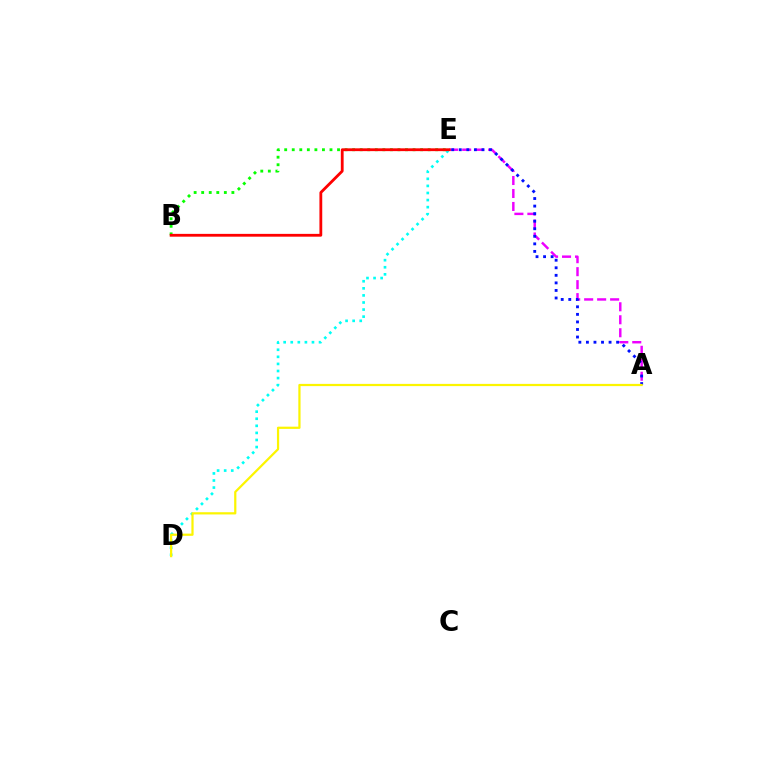{('D', 'E'): [{'color': '#00fff6', 'line_style': 'dotted', 'thickness': 1.92}], ('A', 'E'): [{'color': '#ee00ff', 'line_style': 'dashed', 'thickness': 1.76}, {'color': '#0010ff', 'line_style': 'dotted', 'thickness': 2.05}], ('B', 'E'): [{'color': '#08ff00', 'line_style': 'dotted', 'thickness': 2.05}, {'color': '#ff0000', 'line_style': 'solid', 'thickness': 2.02}], ('A', 'D'): [{'color': '#fcf500', 'line_style': 'solid', 'thickness': 1.6}]}